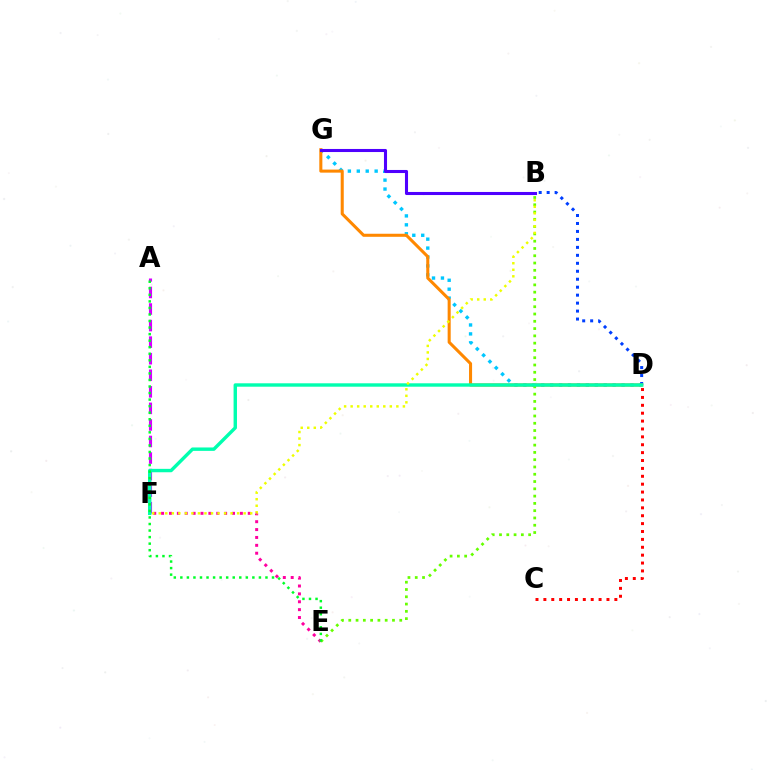{('D', 'G'): [{'color': '#00c7ff', 'line_style': 'dotted', 'thickness': 2.43}, {'color': '#ff8800', 'line_style': 'solid', 'thickness': 2.2}], ('B', 'D'): [{'color': '#003fff', 'line_style': 'dotted', 'thickness': 2.16}], ('B', 'E'): [{'color': '#66ff00', 'line_style': 'dotted', 'thickness': 1.98}], ('A', 'F'): [{'color': '#d600ff', 'line_style': 'dashed', 'thickness': 2.25}], ('E', 'F'): [{'color': '#ff00a0', 'line_style': 'dotted', 'thickness': 2.14}], ('D', 'F'): [{'color': '#00ffaf', 'line_style': 'solid', 'thickness': 2.45}], ('B', 'F'): [{'color': '#eeff00', 'line_style': 'dotted', 'thickness': 1.77}], ('A', 'E'): [{'color': '#00ff27', 'line_style': 'dotted', 'thickness': 1.78}], ('C', 'D'): [{'color': '#ff0000', 'line_style': 'dotted', 'thickness': 2.14}], ('B', 'G'): [{'color': '#4f00ff', 'line_style': 'solid', 'thickness': 2.21}]}